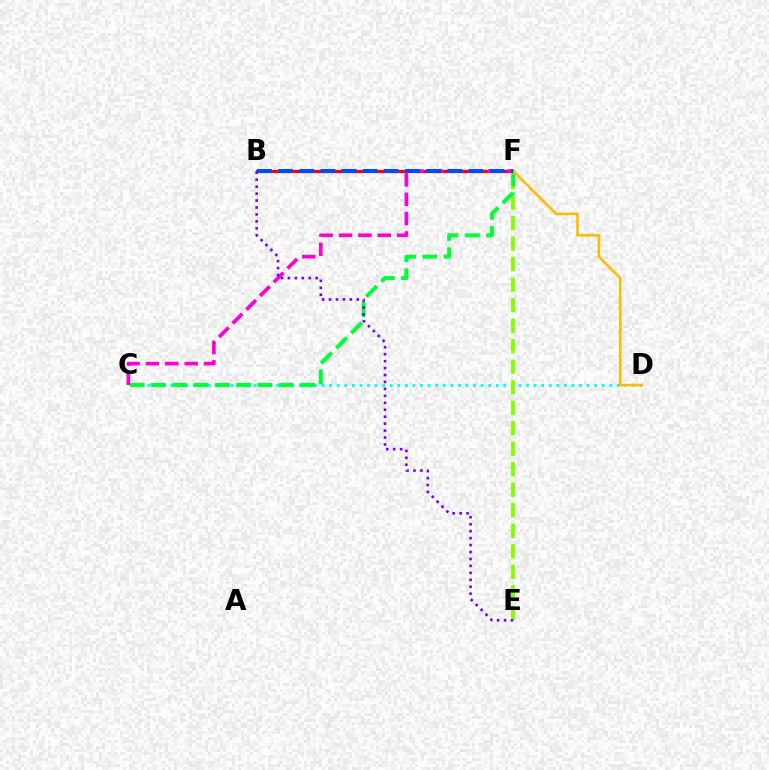{('C', 'D'): [{'color': '#00fff6', 'line_style': 'dotted', 'thickness': 2.06}], ('E', 'F'): [{'color': '#84ff00', 'line_style': 'dashed', 'thickness': 2.79}], ('B', 'F'): [{'color': '#ff0000', 'line_style': 'solid', 'thickness': 2.33}, {'color': '#004bff', 'line_style': 'dashed', 'thickness': 2.87}], ('C', 'F'): [{'color': '#00ff39', 'line_style': 'dashed', 'thickness': 2.89}, {'color': '#ff00cf', 'line_style': 'dashed', 'thickness': 2.63}], ('D', 'F'): [{'color': '#ffbd00', 'line_style': 'solid', 'thickness': 1.9}], ('B', 'E'): [{'color': '#7200ff', 'line_style': 'dotted', 'thickness': 1.89}]}